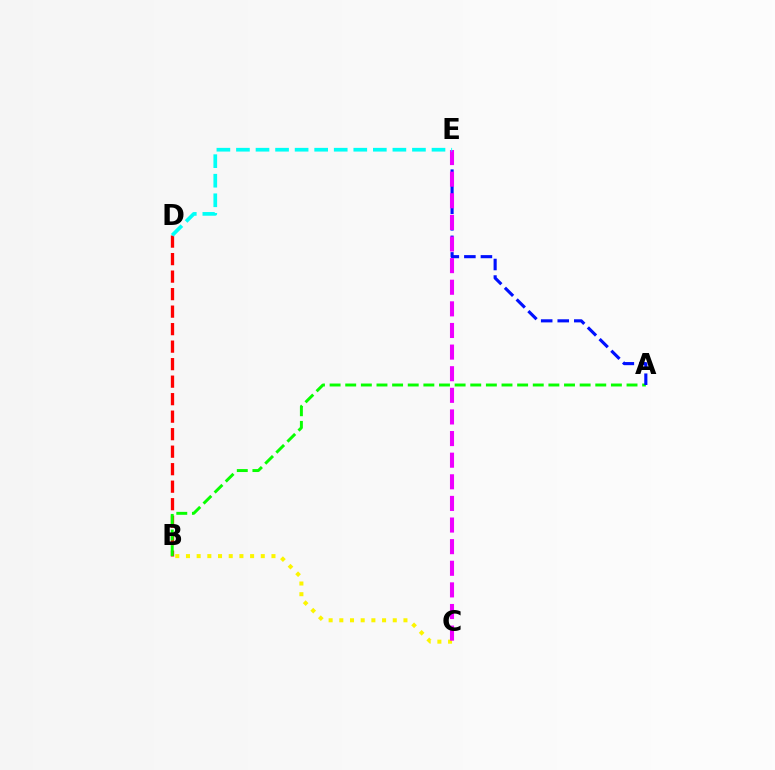{('B', 'D'): [{'color': '#ff0000', 'line_style': 'dashed', 'thickness': 2.38}], ('B', 'C'): [{'color': '#fcf500', 'line_style': 'dotted', 'thickness': 2.9}], ('A', 'B'): [{'color': '#08ff00', 'line_style': 'dashed', 'thickness': 2.12}], ('A', 'E'): [{'color': '#0010ff', 'line_style': 'dashed', 'thickness': 2.25}], ('C', 'E'): [{'color': '#ee00ff', 'line_style': 'dashed', 'thickness': 2.94}], ('D', 'E'): [{'color': '#00fff6', 'line_style': 'dashed', 'thickness': 2.66}]}